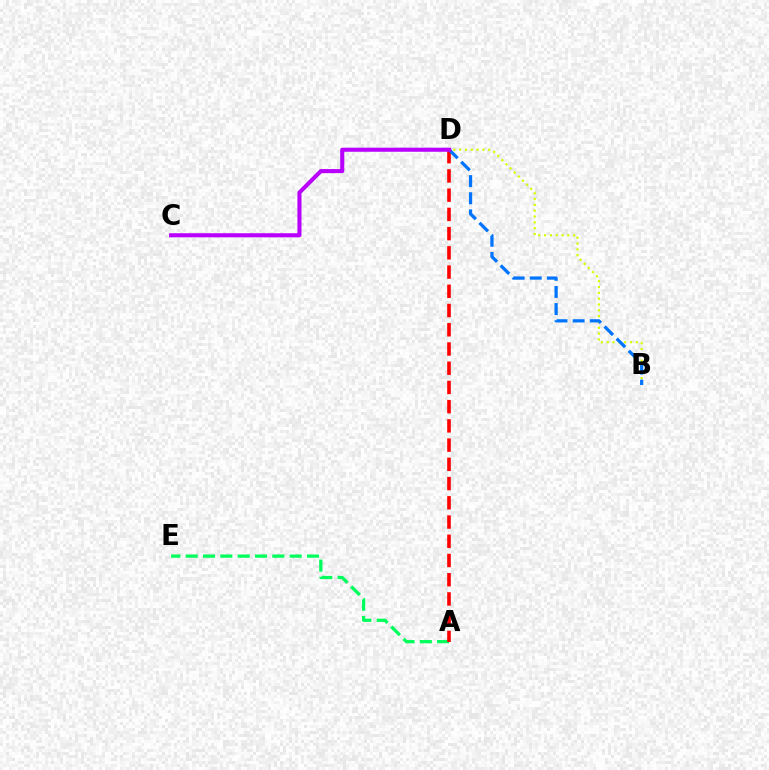{('A', 'E'): [{'color': '#00ff5c', 'line_style': 'dashed', 'thickness': 2.35}], ('A', 'D'): [{'color': '#ff0000', 'line_style': 'dashed', 'thickness': 2.61}], ('B', 'D'): [{'color': '#d1ff00', 'line_style': 'dotted', 'thickness': 1.58}, {'color': '#0074ff', 'line_style': 'dashed', 'thickness': 2.33}], ('C', 'D'): [{'color': '#b900ff', 'line_style': 'solid', 'thickness': 2.94}]}